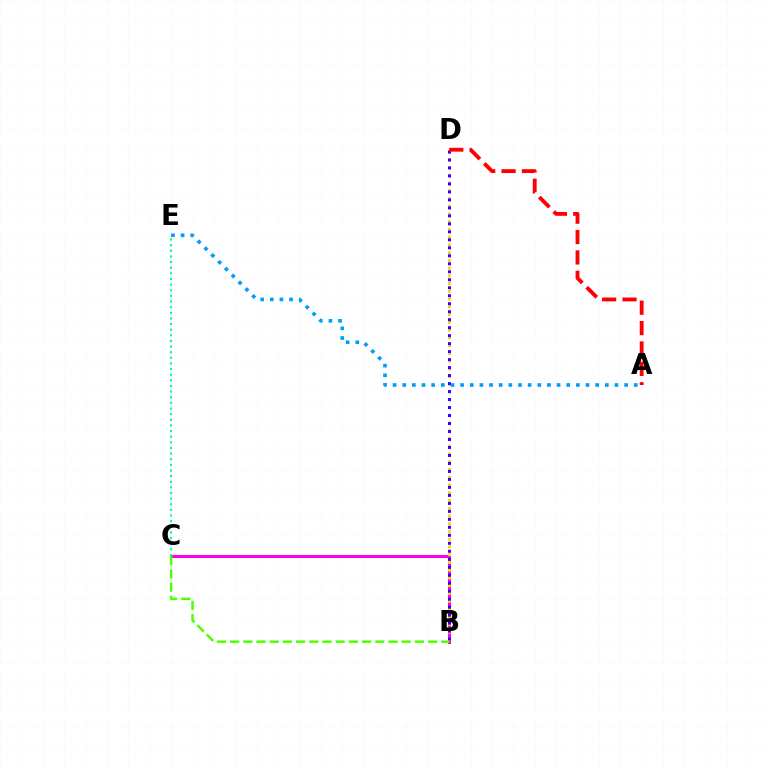{('B', 'C'): [{'color': '#ff00ed', 'line_style': 'solid', 'thickness': 2.17}, {'color': '#4fff00', 'line_style': 'dashed', 'thickness': 1.79}], ('C', 'E'): [{'color': '#00ff86', 'line_style': 'dotted', 'thickness': 1.53}], ('B', 'D'): [{'color': '#ffd500', 'line_style': 'dotted', 'thickness': 2.1}, {'color': '#3700ff', 'line_style': 'dotted', 'thickness': 2.17}], ('A', 'D'): [{'color': '#ff0000', 'line_style': 'dashed', 'thickness': 2.77}], ('A', 'E'): [{'color': '#009eff', 'line_style': 'dotted', 'thickness': 2.62}]}